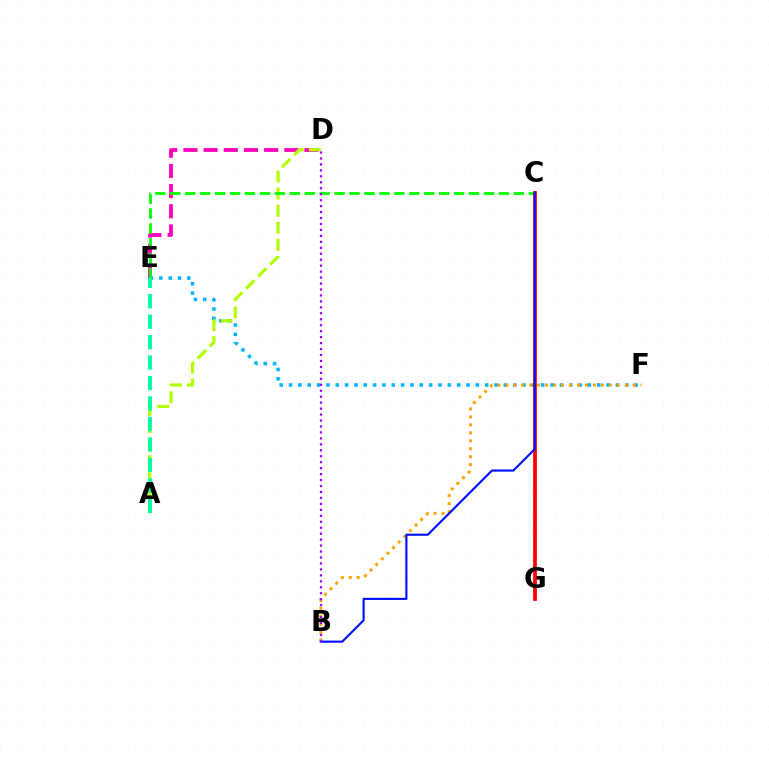{('D', 'E'): [{'color': '#ff00bd', 'line_style': 'dashed', 'thickness': 2.74}], ('E', 'F'): [{'color': '#00b5ff', 'line_style': 'dotted', 'thickness': 2.54}], ('B', 'F'): [{'color': '#ffa500', 'line_style': 'dotted', 'thickness': 2.16}], ('A', 'D'): [{'color': '#b3ff00', 'line_style': 'dashed', 'thickness': 2.32}], ('C', 'E'): [{'color': '#08ff00', 'line_style': 'dashed', 'thickness': 2.03}], ('C', 'G'): [{'color': '#ff0000', 'line_style': 'solid', 'thickness': 2.68}], ('B', 'C'): [{'color': '#0010ff', 'line_style': 'solid', 'thickness': 1.53}], ('A', 'E'): [{'color': '#00ff9d', 'line_style': 'dashed', 'thickness': 2.78}], ('B', 'D'): [{'color': '#9b00ff', 'line_style': 'dotted', 'thickness': 1.62}]}